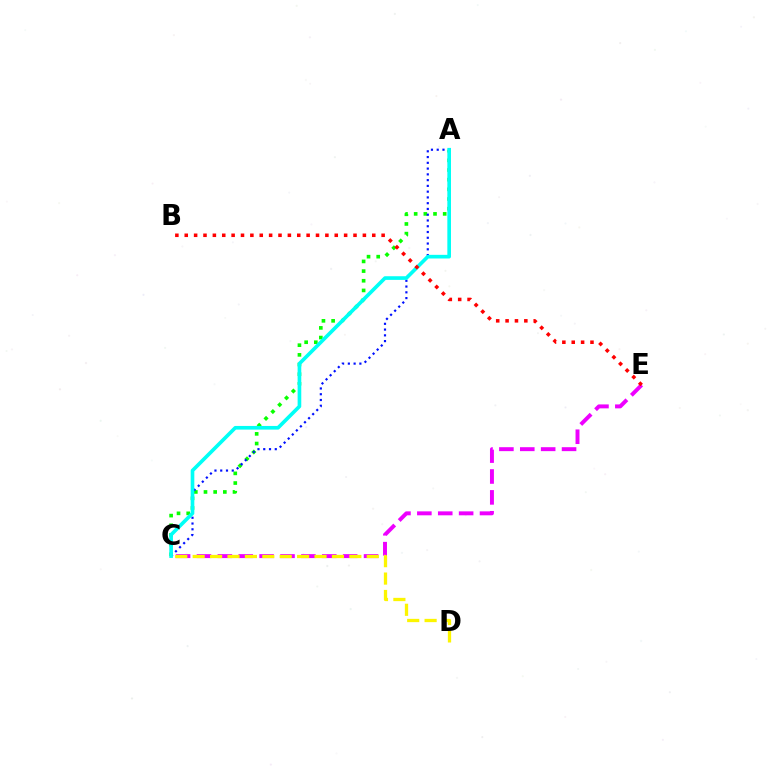{('A', 'C'): [{'color': '#08ff00', 'line_style': 'dotted', 'thickness': 2.63}, {'color': '#0010ff', 'line_style': 'dotted', 'thickness': 1.57}, {'color': '#00fff6', 'line_style': 'solid', 'thickness': 2.63}], ('C', 'E'): [{'color': '#ee00ff', 'line_style': 'dashed', 'thickness': 2.84}], ('B', 'E'): [{'color': '#ff0000', 'line_style': 'dotted', 'thickness': 2.55}], ('C', 'D'): [{'color': '#fcf500', 'line_style': 'dashed', 'thickness': 2.36}]}